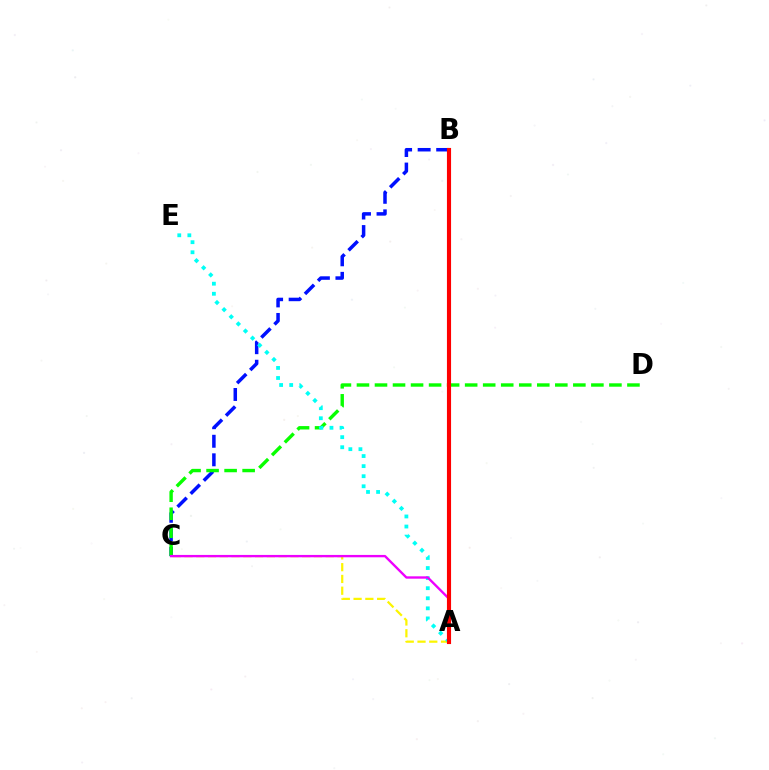{('B', 'C'): [{'color': '#0010ff', 'line_style': 'dashed', 'thickness': 2.52}], ('A', 'C'): [{'color': '#fcf500', 'line_style': 'dashed', 'thickness': 1.6}, {'color': '#ee00ff', 'line_style': 'solid', 'thickness': 1.7}], ('C', 'D'): [{'color': '#08ff00', 'line_style': 'dashed', 'thickness': 2.45}], ('A', 'E'): [{'color': '#00fff6', 'line_style': 'dotted', 'thickness': 2.74}], ('A', 'B'): [{'color': '#ff0000', 'line_style': 'solid', 'thickness': 2.97}]}